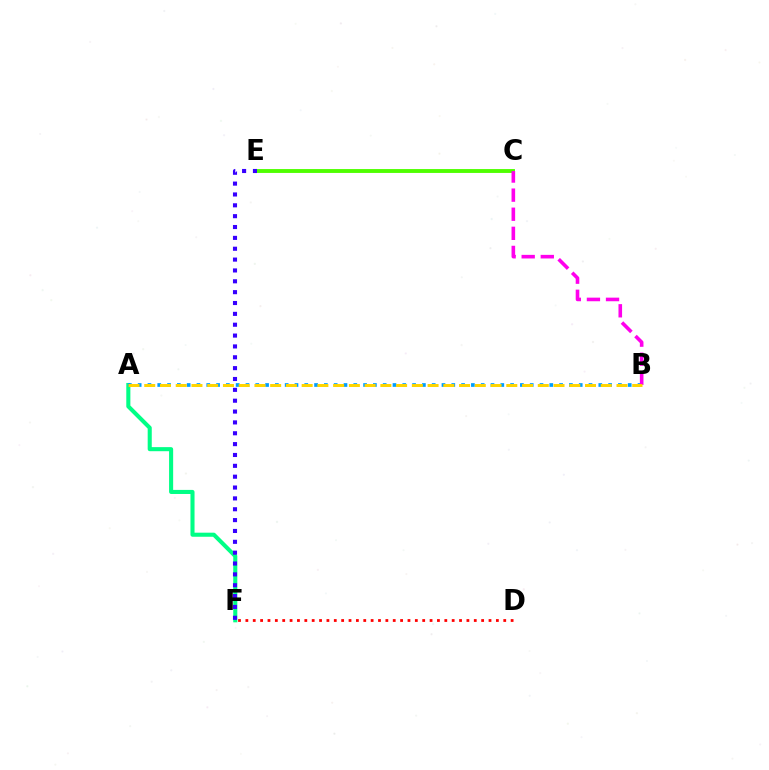{('D', 'F'): [{'color': '#ff0000', 'line_style': 'dotted', 'thickness': 2.0}], ('C', 'E'): [{'color': '#4fff00', 'line_style': 'solid', 'thickness': 2.79}], ('A', 'F'): [{'color': '#00ff86', 'line_style': 'solid', 'thickness': 2.93}], ('A', 'B'): [{'color': '#009eff', 'line_style': 'dotted', 'thickness': 2.66}, {'color': '#ffd500', 'line_style': 'dashed', 'thickness': 2.14}], ('E', 'F'): [{'color': '#3700ff', 'line_style': 'dotted', 'thickness': 2.95}], ('B', 'C'): [{'color': '#ff00ed', 'line_style': 'dashed', 'thickness': 2.59}]}